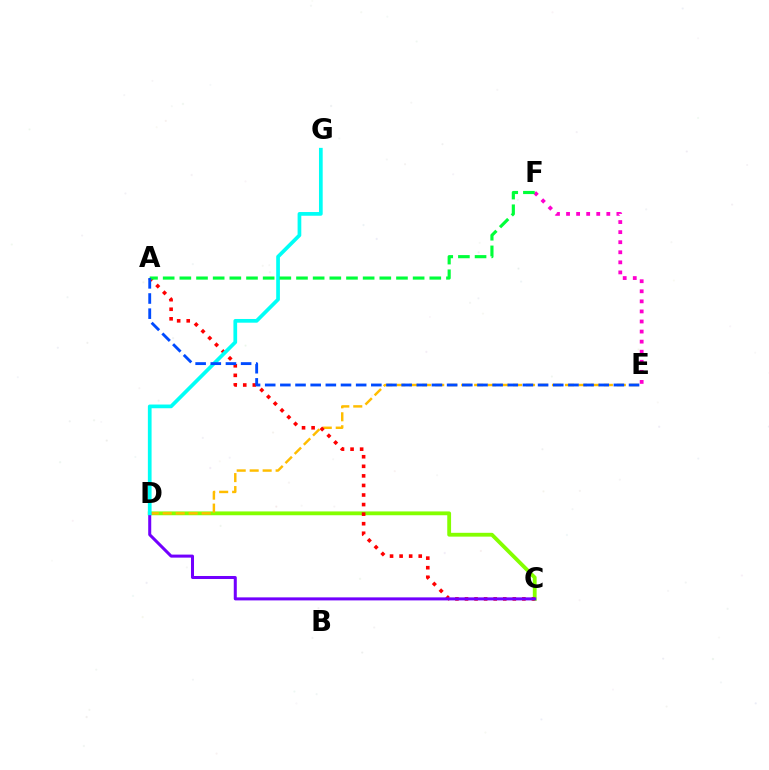{('C', 'D'): [{'color': '#84ff00', 'line_style': 'solid', 'thickness': 2.75}, {'color': '#7200ff', 'line_style': 'solid', 'thickness': 2.18}], ('D', 'E'): [{'color': '#ffbd00', 'line_style': 'dashed', 'thickness': 1.76}], ('A', 'C'): [{'color': '#ff0000', 'line_style': 'dotted', 'thickness': 2.6}], ('E', 'F'): [{'color': '#ff00cf', 'line_style': 'dotted', 'thickness': 2.74}], ('D', 'G'): [{'color': '#00fff6', 'line_style': 'solid', 'thickness': 2.67}], ('A', 'F'): [{'color': '#00ff39', 'line_style': 'dashed', 'thickness': 2.26}], ('A', 'E'): [{'color': '#004bff', 'line_style': 'dashed', 'thickness': 2.06}]}